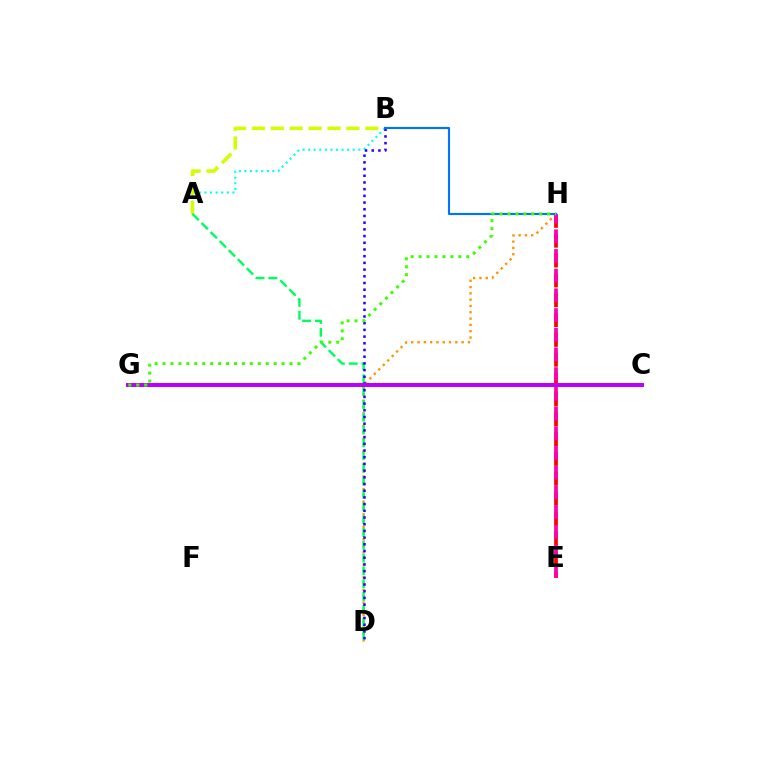{('A', 'B'): [{'color': '#00fff6', 'line_style': 'dotted', 'thickness': 1.52}, {'color': '#d1ff00', 'line_style': 'dashed', 'thickness': 2.57}], ('E', 'H'): [{'color': '#ff0000', 'line_style': 'dashed', 'thickness': 2.69}, {'color': '#ff00ac', 'line_style': 'dashed', 'thickness': 2.68}], ('D', 'H'): [{'color': '#ff9400', 'line_style': 'dotted', 'thickness': 1.71}], ('A', 'D'): [{'color': '#00ff5c', 'line_style': 'dashed', 'thickness': 1.74}], ('B', 'D'): [{'color': '#2500ff', 'line_style': 'dotted', 'thickness': 1.82}], ('C', 'G'): [{'color': '#b900ff', 'line_style': 'solid', 'thickness': 2.87}], ('B', 'H'): [{'color': '#0074ff', 'line_style': 'solid', 'thickness': 1.55}], ('G', 'H'): [{'color': '#3dff00', 'line_style': 'dotted', 'thickness': 2.16}]}